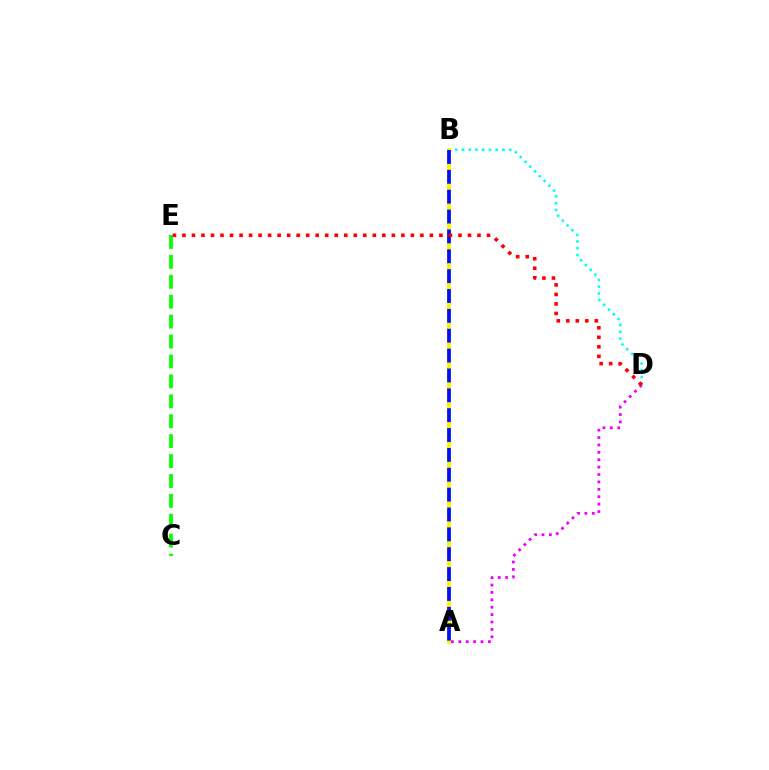{('B', 'D'): [{'color': '#00fff6', 'line_style': 'dotted', 'thickness': 1.83}], ('A', 'B'): [{'color': '#fcf500', 'line_style': 'solid', 'thickness': 2.83}, {'color': '#0010ff', 'line_style': 'dashed', 'thickness': 2.7}], ('A', 'D'): [{'color': '#ee00ff', 'line_style': 'dotted', 'thickness': 2.01}], ('C', 'E'): [{'color': '#08ff00', 'line_style': 'dashed', 'thickness': 2.71}], ('D', 'E'): [{'color': '#ff0000', 'line_style': 'dotted', 'thickness': 2.59}]}